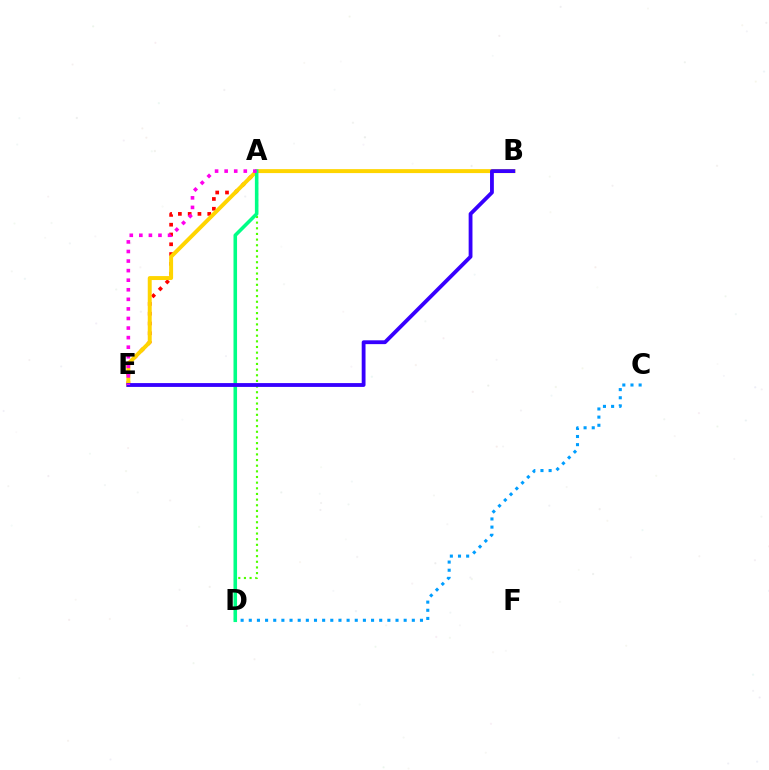{('C', 'D'): [{'color': '#009eff', 'line_style': 'dotted', 'thickness': 2.21}], ('A', 'E'): [{'color': '#ff0000', 'line_style': 'dotted', 'thickness': 2.66}, {'color': '#ff00ed', 'line_style': 'dotted', 'thickness': 2.6}], ('A', 'D'): [{'color': '#4fff00', 'line_style': 'dotted', 'thickness': 1.54}, {'color': '#00ff86', 'line_style': 'solid', 'thickness': 2.56}], ('B', 'E'): [{'color': '#ffd500', 'line_style': 'solid', 'thickness': 2.85}, {'color': '#3700ff', 'line_style': 'solid', 'thickness': 2.75}]}